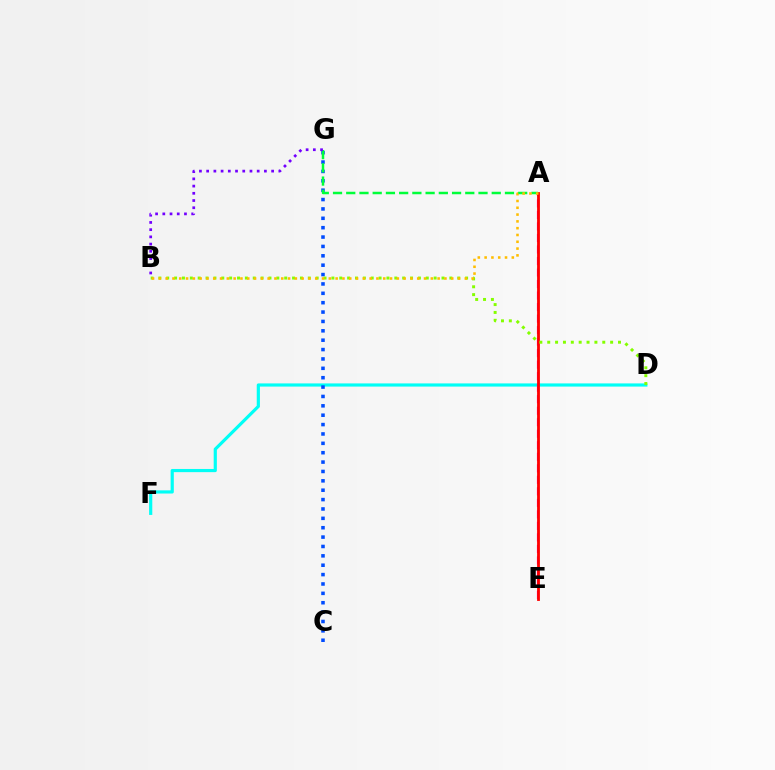{('D', 'F'): [{'color': '#00fff6', 'line_style': 'solid', 'thickness': 2.29}], ('A', 'E'): [{'color': '#ff00cf', 'line_style': 'dashed', 'thickness': 1.56}, {'color': '#ff0000', 'line_style': 'solid', 'thickness': 2.03}], ('C', 'G'): [{'color': '#004bff', 'line_style': 'dotted', 'thickness': 2.55}], ('A', 'G'): [{'color': '#00ff39', 'line_style': 'dashed', 'thickness': 1.8}], ('B', 'G'): [{'color': '#7200ff', 'line_style': 'dotted', 'thickness': 1.96}], ('B', 'D'): [{'color': '#84ff00', 'line_style': 'dotted', 'thickness': 2.14}], ('A', 'B'): [{'color': '#ffbd00', 'line_style': 'dotted', 'thickness': 1.85}]}